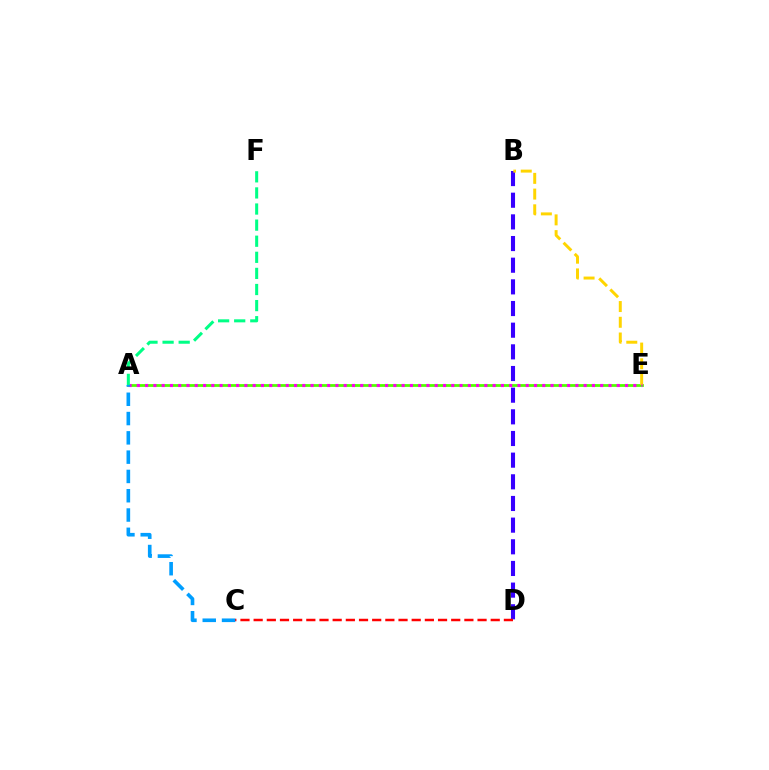{('A', 'E'): [{'color': '#4fff00', 'line_style': 'solid', 'thickness': 2.0}, {'color': '#ff00ed', 'line_style': 'dotted', 'thickness': 2.25}], ('B', 'D'): [{'color': '#3700ff', 'line_style': 'dashed', 'thickness': 2.94}], ('B', 'E'): [{'color': '#ffd500', 'line_style': 'dashed', 'thickness': 2.14}], ('C', 'D'): [{'color': '#ff0000', 'line_style': 'dashed', 'thickness': 1.79}], ('A', 'F'): [{'color': '#00ff86', 'line_style': 'dashed', 'thickness': 2.19}], ('A', 'C'): [{'color': '#009eff', 'line_style': 'dashed', 'thickness': 2.62}]}